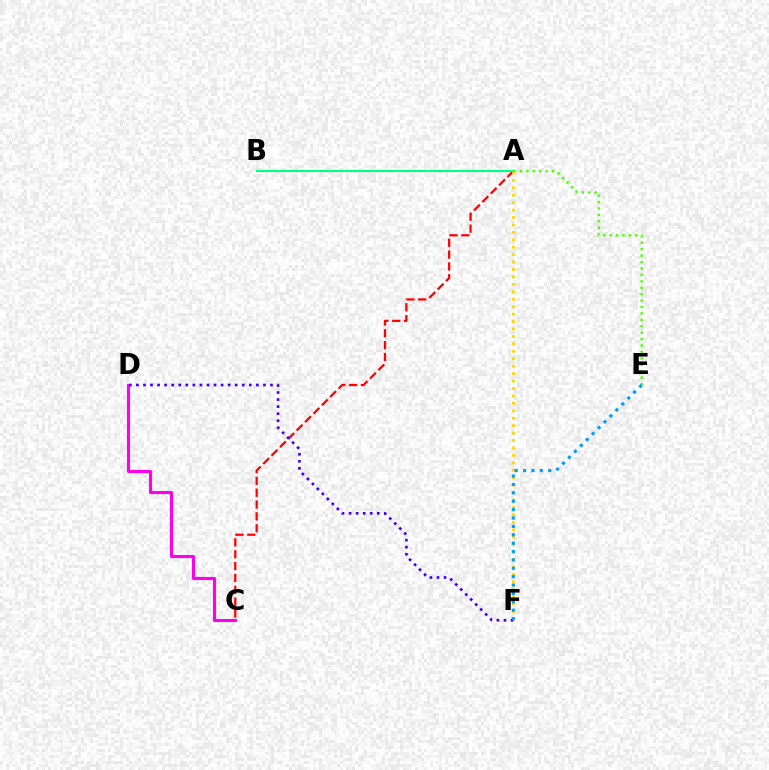{('A', 'C'): [{'color': '#ff0000', 'line_style': 'dashed', 'thickness': 1.61}], ('A', 'F'): [{'color': '#ffd500', 'line_style': 'dotted', 'thickness': 2.02}], ('A', 'E'): [{'color': '#4fff00', 'line_style': 'dotted', 'thickness': 1.74}], ('A', 'B'): [{'color': '#00ff86', 'line_style': 'solid', 'thickness': 1.51}], ('C', 'D'): [{'color': '#ff00ed', 'line_style': 'solid', 'thickness': 2.24}], ('D', 'F'): [{'color': '#3700ff', 'line_style': 'dotted', 'thickness': 1.92}], ('E', 'F'): [{'color': '#009eff', 'line_style': 'dotted', 'thickness': 2.28}]}